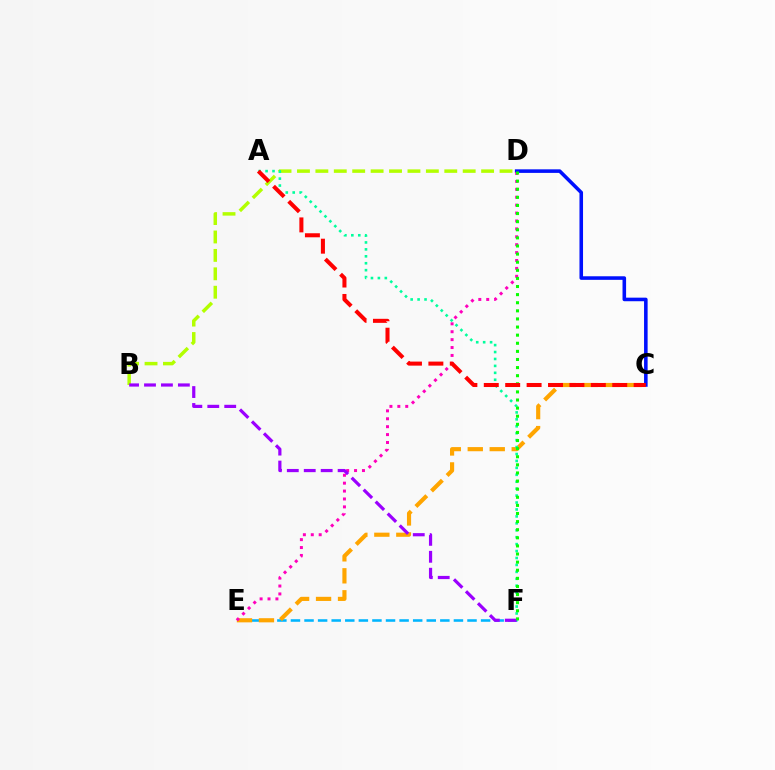{('E', 'F'): [{'color': '#00b5ff', 'line_style': 'dashed', 'thickness': 1.85}], ('B', 'D'): [{'color': '#b3ff00', 'line_style': 'dashed', 'thickness': 2.5}], ('C', 'E'): [{'color': '#ffa500', 'line_style': 'dashed', 'thickness': 2.99}], ('C', 'D'): [{'color': '#0010ff', 'line_style': 'solid', 'thickness': 2.57}], ('A', 'F'): [{'color': '#00ff9d', 'line_style': 'dotted', 'thickness': 1.88}], ('D', 'E'): [{'color': '#ff00bd', 'line_style': 'dotted', 'thickness': 2.15}], ('B', 'F'): [{'color': '#9b00ff', 'line_style': 'dashed', 'thickness': 2.3}], ('D', 'F'): [{'color': '#08ff00', 'line_style': 'dotted', 'thickness': 2.2}], ('A', 'C'): [{'color': '#ff0000', 'line_style': 'dashed', 'thickness': 2.91}]}